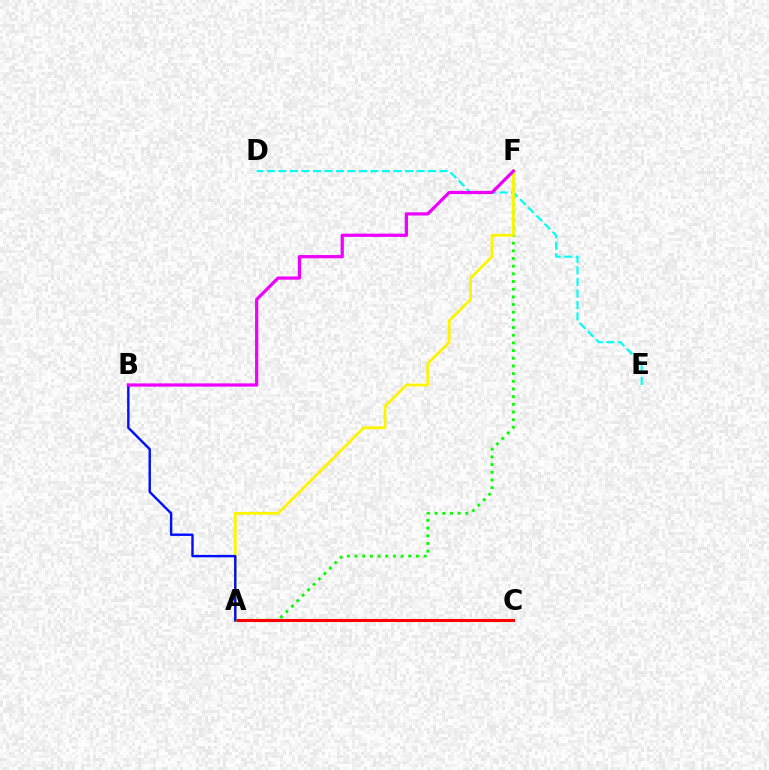{('D', 'E'): [{'color': '#00fff6', 'line_style': 'dashed', 'thickness': 1.56}], ('A', 'F'): [{'color': '#08ff00', 'line_style': 'dotted', 'thickness': 2.09}, {'color': '#fcf500', 'line_style': 'solid', 'thickness': 2.01}], ('A', 'C'): [{'color': '#ff0000', 'line_style': 'solid', 'thickness': 2.21}], ('A', 'B'): [{'color': '#0010ff', 'line_style': 'solid', 'thickness': 1.74}], ('B', 'F'): [{'color': '#ee00ff', 'line_style': 'solid', 'thickness': 2.32}]}